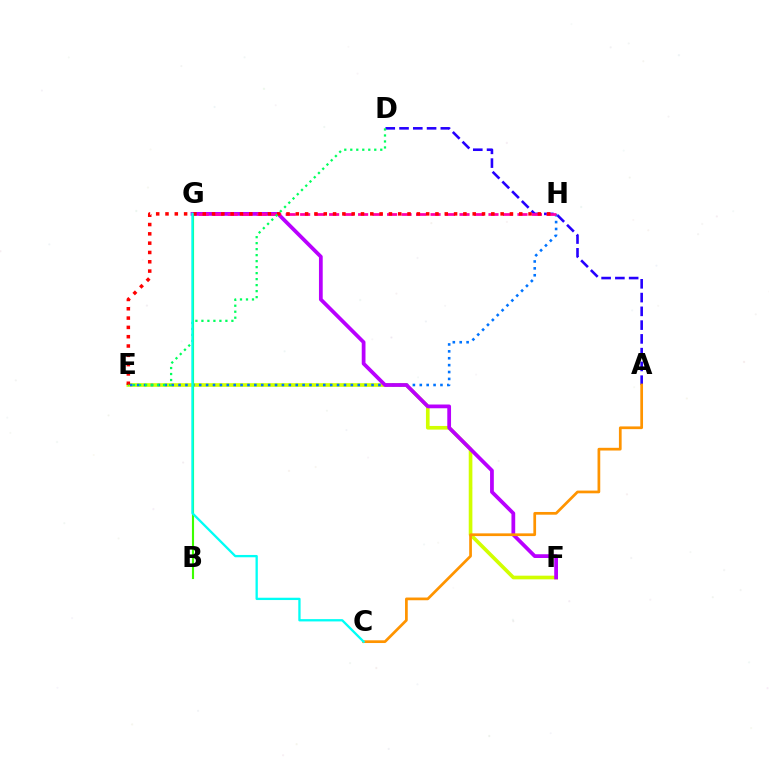{('E', 'F'): [{'color': '#d1ff00', 'line_style': 'solid', 'thickness': 2.63}], ('A', 'D'): [{'color': '#2500ff', 'line_style': 'dashed', 'thickness': 1.87}], ('E', 'H'): [{'color': '#0074ff', 'line_style': 'dotted', 'thickness': 1.87}, {'color': '#ff0000', 'line_style': 'dotted', 'thickness': 2.53}], ('F', 'G'): [{'color': '#b900ff', 'line_style': 'solid', 'thickness': 2.7}], ('G', 'H'): [{'color': '#ff00ac', 'line_style': 'dashed', 'thickness': 1.97}], ('A', 'C'): [{'color': '#ff9400', 'line_style': 'solid', 'thickness': 1.96}], ('B', 'G'): [{'color': '#3dff00', 'line_style': 'solid', 'thickness': 1.53}], ('D', 'E'): [{'color': '#00ff5c', 'line_style': 'dotted', 'thickness': 1.63}], ('C', 'G'): [{'color': '#00fff6', 'line_style': 'solid', 'thickness': 1.66}]}